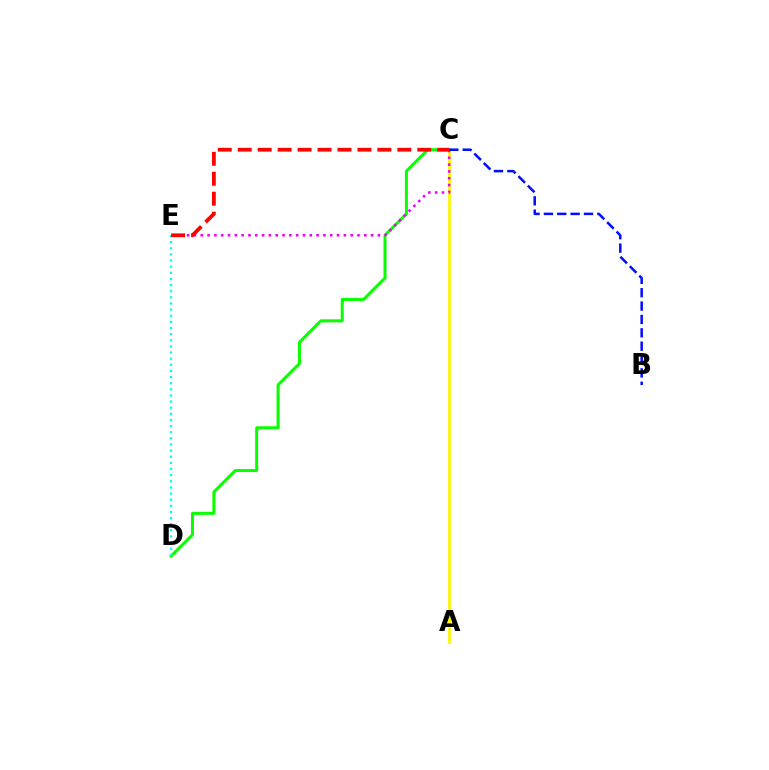{('C', 'D'): [{'color': '#08ff00', 'line_style': 'solid', 'thickness': 2.17}], ('A', 'C'): [{'color': '#fcf500', 'line_style': 'solid', 'thickness': 1.96}], ('D', 'E'): [{'color': '#00fff6', 'line_style': 'dotted', 'thickness': 1.67}], ('C', 'E'): [{'color': '#ee00ff', 'line_style': 'dotted', 'thickness': 1.85}, {'color': '#ff0000', 'line_style': 'dashed', 'thickness': 2.71}], ('B', 'C'): [{'color': '#0010ff', 'line_style': 'dashed', 'thickness': 1.82}]}